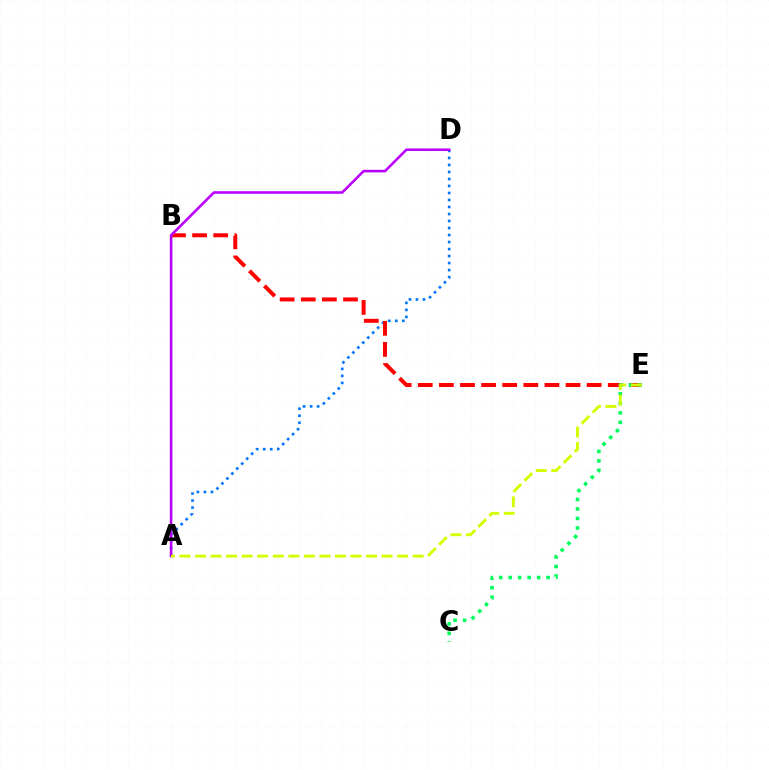{('A', 'D'): [{'color': '#0074ff', 'line_style': 'dotted', 'thickness': 1.9}, {'color': '#b900ff', 'line_style': 'solid', 'thickness': 1.86}], ('B', 'E'): [{'color': '#ff0000', 'line_style': 'dashed', 'thickness': 2.87}], ('C', 'E'): [{'color': '#00ff5c', 'line_style': 'dotted', 'thickness': 2.58}], ('A', 'E'): [{'color': '#d1ff00', 'line_style': 'dashed', 'thickness': 2.11}]}